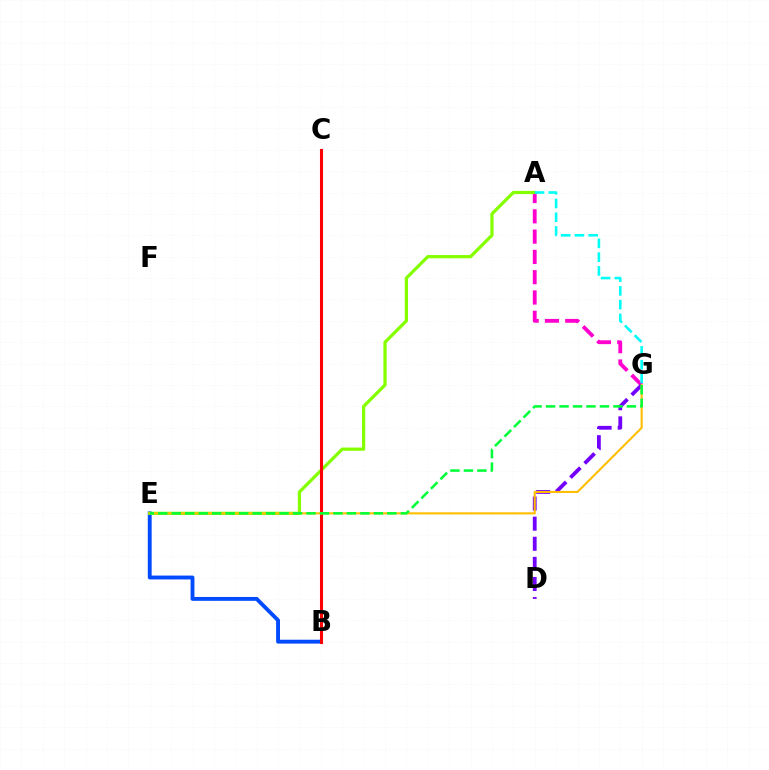{('B', 'E'): [{'color': '#004bff', 'line_style': 'solid', 'thickness': 2.79}], ('A', 'G'): [{'color': '#ff00cf', 'line_style': 'dashed', 'thickness': 2.76}, {'color': '#00fff6', 'line_style': 'dashed', 'thickness': 1.87}], ('D', 'G'): [{'color': '#7200ff', 'line_style': 'dashed', 'thickness': 2.73}], ('A', 'E'): [{'color': '#84ff00', 'line_style': 'solid', 'thickness': 2.32}], ('B', 'C'): [{'color': '#ff0000', 'line_style': 'solid', 'thickness': 2.21}], ('E', 'G'): [{'color': '#ffbd00', 'line_style': 'solid', 'thickness': 1.5}, {'color': '#00ff39', 'line_style': 'dashed', 'thickness': 1.83}]}